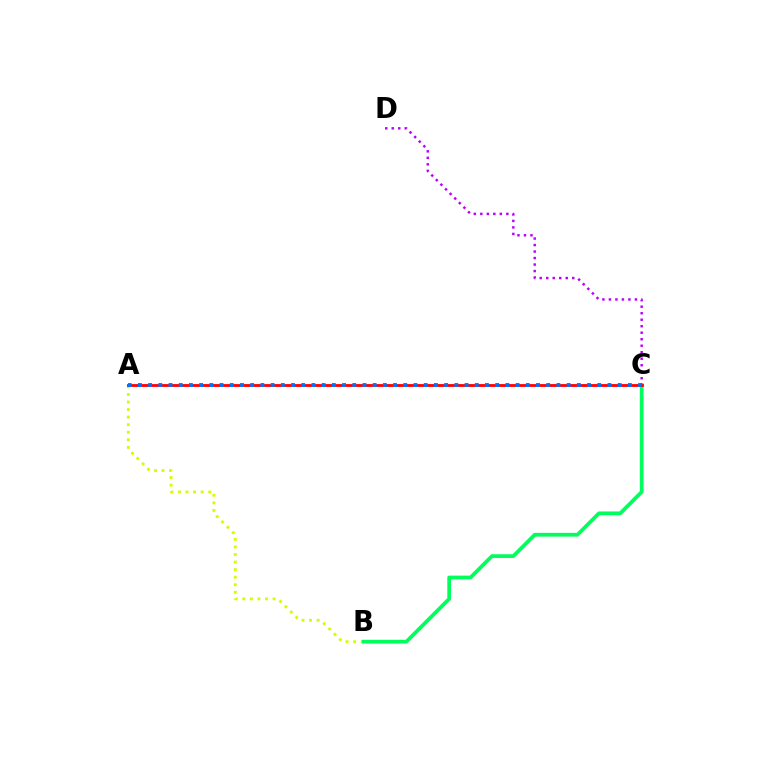{('A', 'B'): [{'color': '#d1ff00', 'line_style': 'dotted', 'thickness': 2.05}], ('C', 'D'): [{'color': '#b900ff', 'line_style': 'dotted', 'thickness': 1.77}], ('B', 'C'): [{'color': '#00ff5c', 'line_style': 'solid', 'thickness': 2.7}], ('A', 'C'): [{'color': '#ff0000', 'line_style': 'solid', 'thickness': 2.02}, {'color': '#0074ff', 'line_style': 'dotted', 'thickness': 2.77}]}